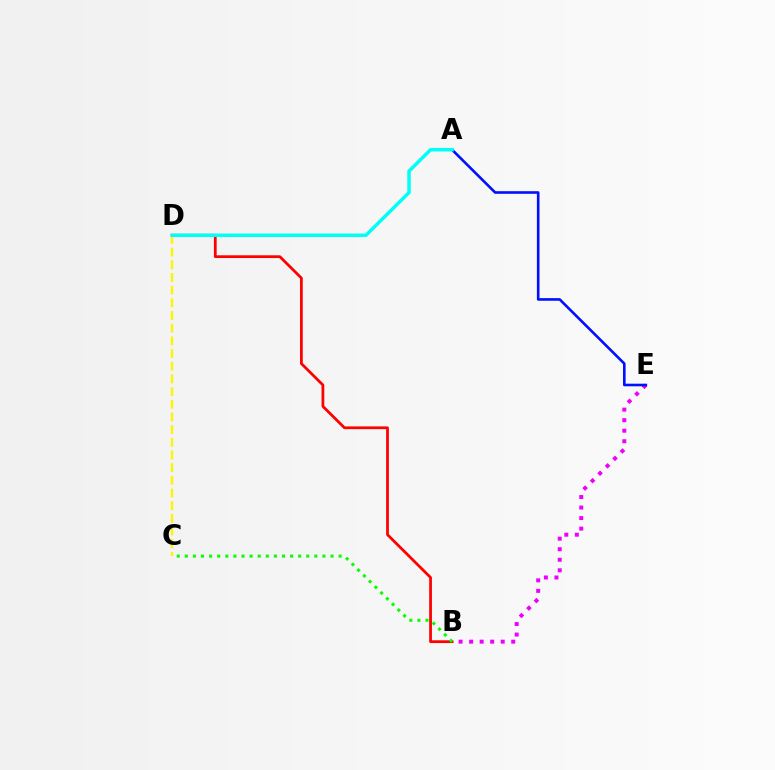{('C', 'D'): [{'color': '#fcf500', 'line_style': 'dashed', 'thickness': 1.72}], ('B', 'E'): [{'color': '#ee00ff', 'line_style': 'dotted', 'thickness': 2.86}], ('B', 'D'): [{'color': '#ff0000', 'line_style': 'solid', 'thickness': 1.99}], ('A', 'E'): [{'color': '#0010ff', 'line_style': 'solid', 'thickness': 1.89}], ('A', 'D'): [{'color': '#00fff6', 'line_style': 'solid', 'thickness': 2.51}], ('B', 'C'): [{'color': '#08ff00', 'line_style': 'dotted', 'thickness': 2.2}]}